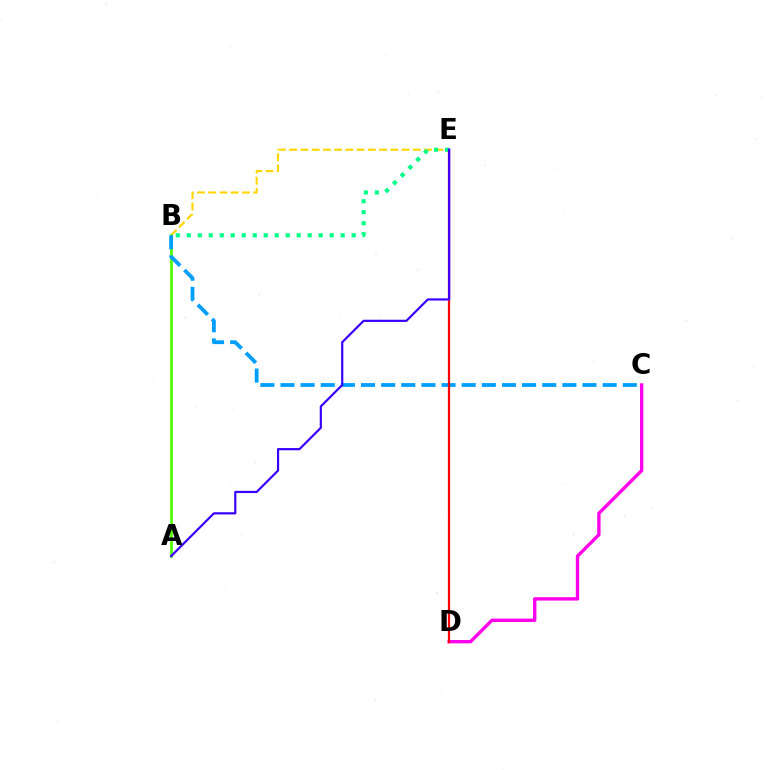{('B', 'E'): [{'color': '#ffd500', 'line_style': 'dashed', 'thickness': 1.53}, {'color': '#00ff86', 'line_style': 'dotted', 'thickness': 2.99}], ('C', 'D'): [{'color': '#ff00ed', 'line_style': 'solid', 'thickness': 2.42}], ('A', 'B'): [{'color': '#4fff00', 'line_style': 'solid', 'thickness': 1.93}], ('B', 'C'): [{'color': '#009eff', 'line_style': 'dashed', 'thickness': 2.74}], ('D', 'E'): [{'color': '#ff0000', 'line_style': 'solid', 'thickness': 1.61}], ('A', 'E'): [{'color': '#3700ff', 'line_style': 'solid', 'thickness': 1.58}]}